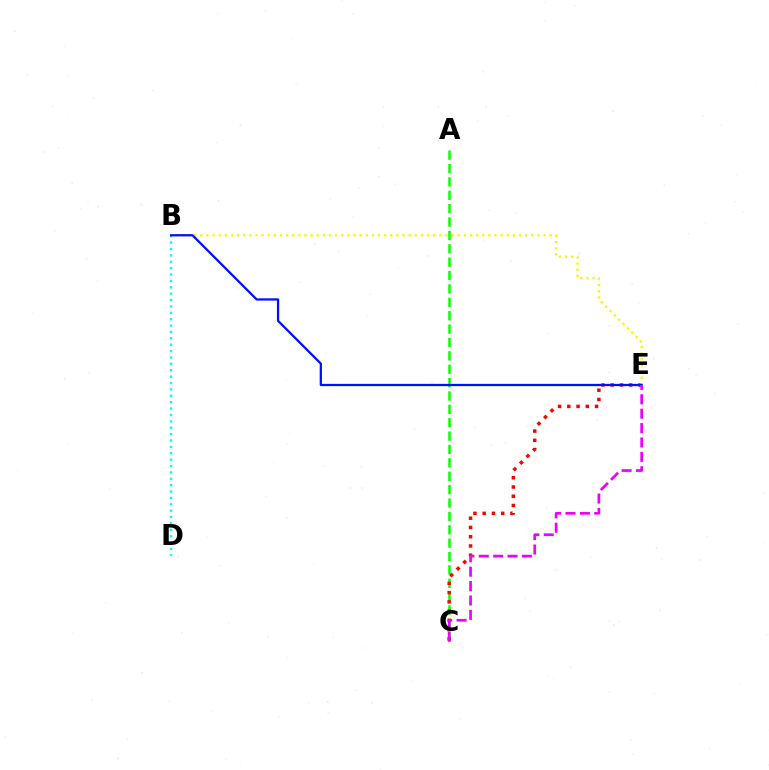{('B', 'D'): [{'color': '#00fff6', 'line_style': 'dotted', 'thickness': 1.73}], ('A', 'C'): [{'color': '#08ff00', 'line_style': 'dashed', 'thickness': 1.82}], ('C', 'E'): [{'color': '#ff0000', 'line_style': 'dotted', 'thickness': 2.51}, {'color': '#ee00ff', 'line_style': 'dashed', 'thickness': 1.95}], ('B', 'E'): [{'color': '#fcf500', 'line_style': 'dotted', 'thickness': 1.67}, {'color': '#0010ff', 'line_style': 'solid', 'thickness': 1.63}]}